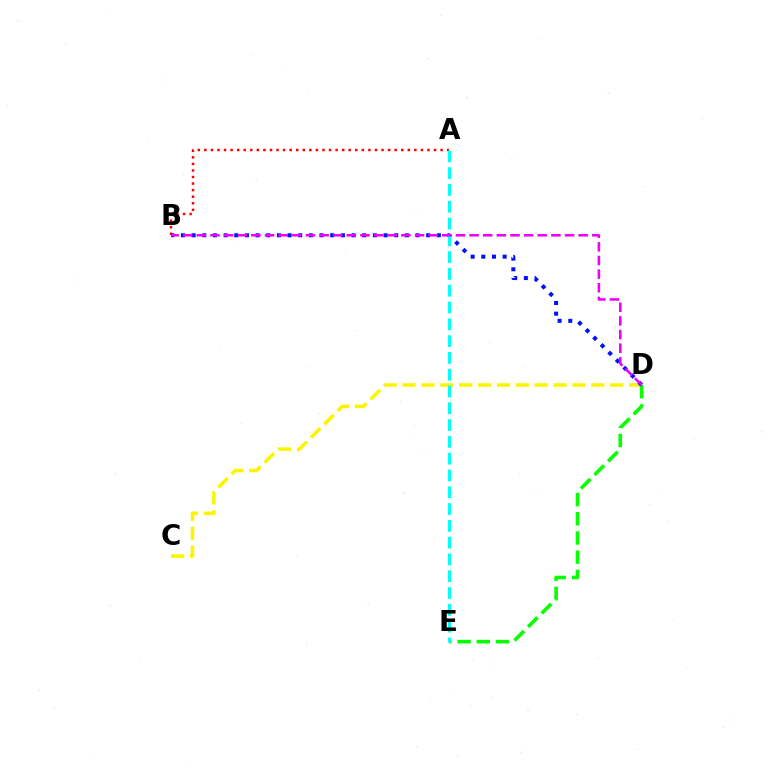{('C', 'D'): [{'color': '#fcf500', 'line_style': 'dashed', 'thickness': 2.56}], ('D', 'E'): [{'color': '#08ff00', 'line_style': 'dashed', 'thickness': 2.61}], ('A', 'B'): [{'color': '#ff0000', 'line_style': 'dotted', 'thickness': 1.78}], ('B', 'D'): [{'color': '#0010ff', 'line_style': 'dotted', 'thickness': 2.9}, {'color': '#ee00ff', 'line_style': 'dashed', 'thickness': 1.85}], ('A', 'E'): [{'color': '#00fff6', 'line_style': 'dashed', 'thickness': 2.28}]}